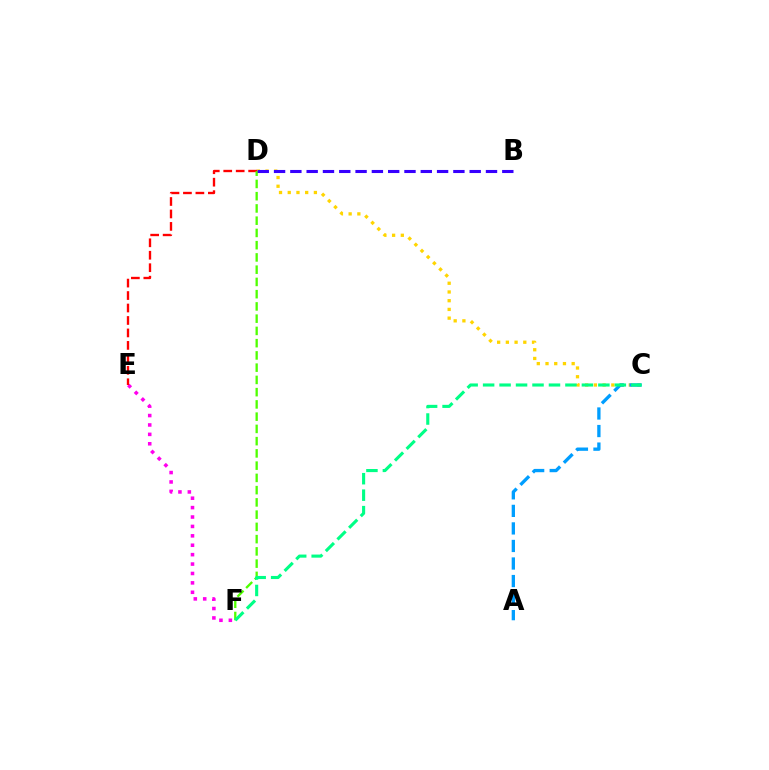{('C', 'D'): [{'color': '#ffd500', 'line_style': 'dotted', 'thickness': 2.37}], ('E', 'F'): [{'color': '#ff00ed', 'line_style': 'dotted', 'thickness': 2.56}], ('D', 'E'): [{'color': '#ff0000', 'line_style': 'dashed', 'thickness': 1.69}], ('D', 'F'): [{'color': '#4fff00', 'line_style': 'dashed', 'thickness': 1.66}], ('B', 'D'): [{'color': '#3700ff', 'line_style': 'dashed', 'thickness': 2.21}], ('A', 'C'): [{'color': '#009eff', 'line_style': 'dashed', 'thickness': 2.38}], ('C', 'F'): [{'color': '#00ff86', 'line_style': 'dashed', 'thickness': 2.24}]}